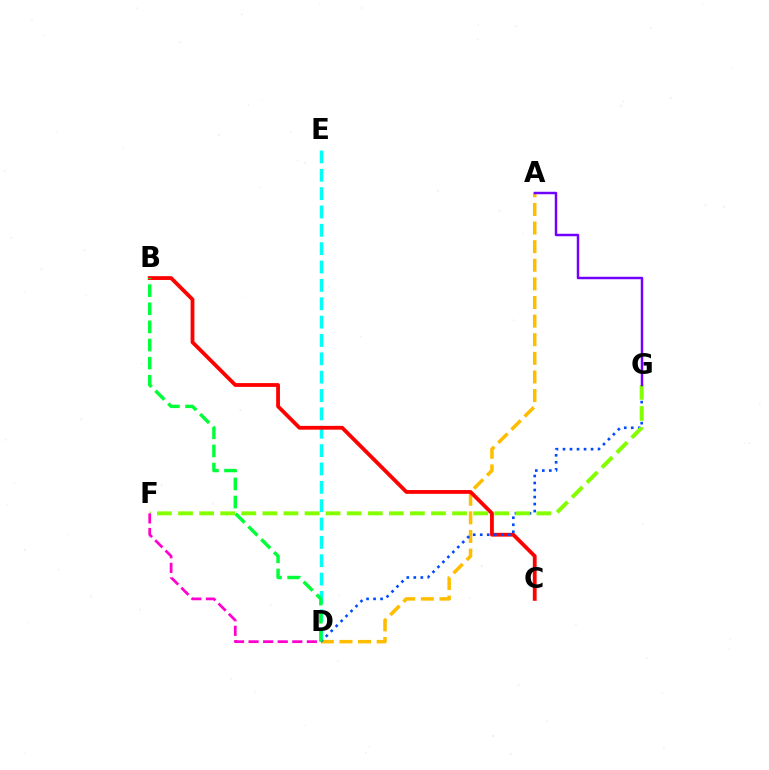{('A', 'D'): [{'color': '#ffbd00', 'line_style': 'dashed', 'thickness': 2.53}], ('D', 'E'): [{'color': '#00fff6', 'line_style': 'dashed', 'thickness': 2.49}], ('B', 'C'): [{'color': '#ff0000', 'line_style': 'solid', 'thickness': 2.74}], ('D', 'G'): [{'color': '#004bff', 'line_style': 'dotted', 'thickness': 1.91}], ('B', 'D'): [{'color': '#00ff39', 'line_style': 'dashed', 'thickness': 2.46}], ('F', 'G'): [{'color': '#84ff00', 'line_style': 'dashed', 'thickness': 2.86}], ('A', 'G'): [{'color': '#7200ff', 'line_style': 'solid', 'thickness': 1.78}], ('D', 'F'): [{'color': '#ff00cf', 'line_style': 'dashed', 'thickness': 1.98}]}